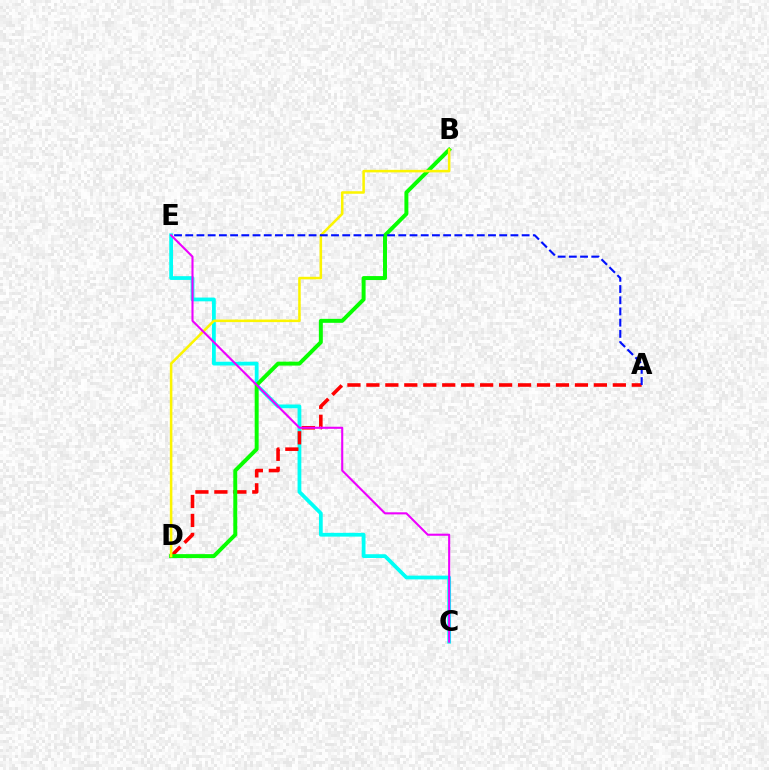{('C', 'E'): [{'color': '#00fff6', 'line_style': 'solid', 'thickness': 2.71}, {'color': '#ee00ff', 'line_style': 'solid', 'thickness': 1.51}], ('A', 'D'): [{'color': '#ff0000', 'line_style': 'dashed', 'thickness': 2.58}], ('B', 'D'): [{'color': '#08ff00', 'line_style': 'solid', 'thickness': 2.85}, {'color': '#fcf500', 'line_style': 'solid', 'thickness': 1.82}], ('A', 'E'): [{'color': '#0010ff', 'line_style': 'dashed', 'thickness': 1.52}]}